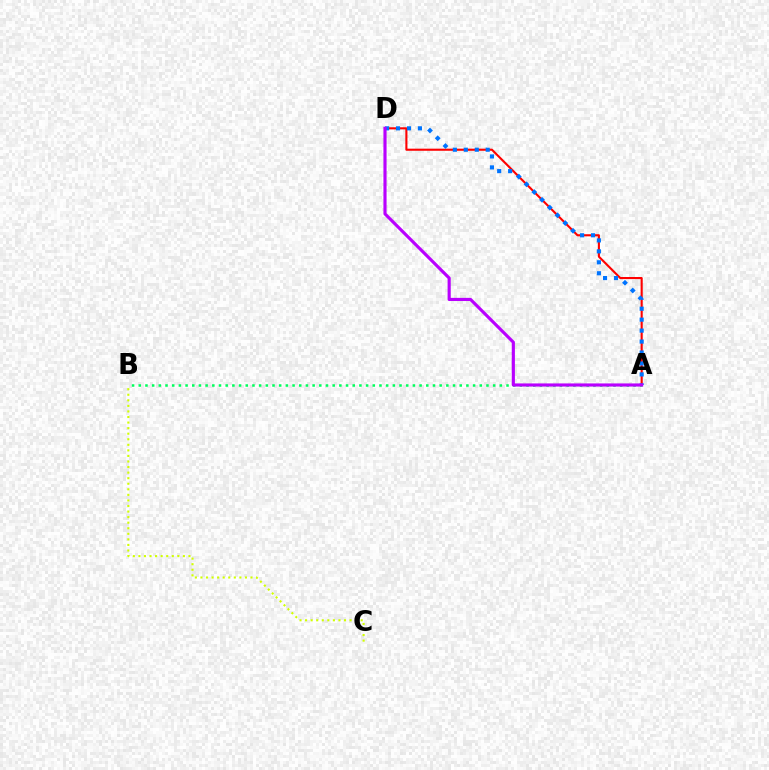{('A', 'D'): [{'color': '#ff0000', 'line_style': 'solid', 'thickness': 1.51}, {'color': '#0074ff', 'line_style': 'dotted', 'thickness': 2.98}, {'color': '#b900ff', 'line_style': 'solid', 'thickness': 2.26}], ('A', 'B'): [{'color': '#00ff5c', 'line_style': 'dotted', 'thickness': 1.82}], ('B', 'C'): [{'color': '#d1ff00', 'line_style': 'dotted', 'thickness': 1.51}]}